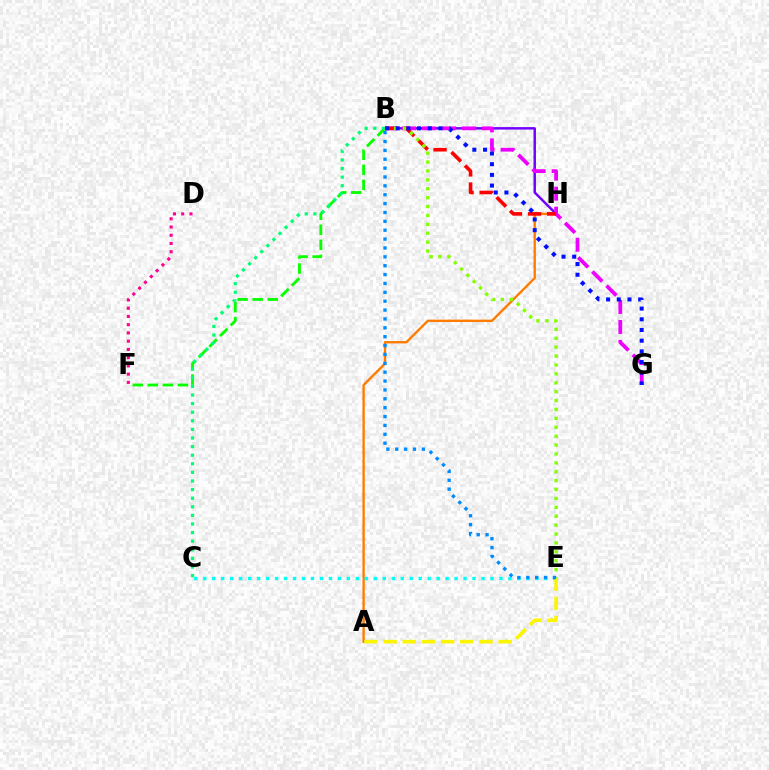{('B', 'F'): [{'color': '#08ff00', 'line_style': 'dashed', 'thickness': 2.04}], ('A', 'H'): [{'color': '#ff7c00', 'line_style': 'solid', 'thickness': 1.7}], ('B', 'H'): [{'color': '#7200ff', 'line_style': 'solid', 'thickness': 1.78}, {'color': '#ff0000', 'line_style': 'dashed', 'thickness': 2.59}], ('C', 'E'): [{'color': '#00fff6', 'line_style': 'dotted', 'thickness': 2.44}], ('B', 'G'): [{'color': '#ee00ff', 'line_style': 'dashed', 'thickness': 2.71}, {'color': '#0010ff', 'line_style': 'dotted', 'thickness': 2.9}], ('A', 'E'): [{'color': '#fcf500', 'line_style': 'dashed', 'thickness': 2.61}], ('B', 'C'): [{'color': '#00ff74', 'line_style': 'dotted', 'thickness': 2.34}], ('B', 'E'): [{'color': '#84ff00', 'line_style': 'dotted', 'thickness': 2.42}, {'color': '#008cff', 'line_style': 'dotted', 'thickness': 2.41}], ('D', 'F'): [{'color': '#ff0094', 'line_style': 'dotted', 'thickness': 2.24}]}